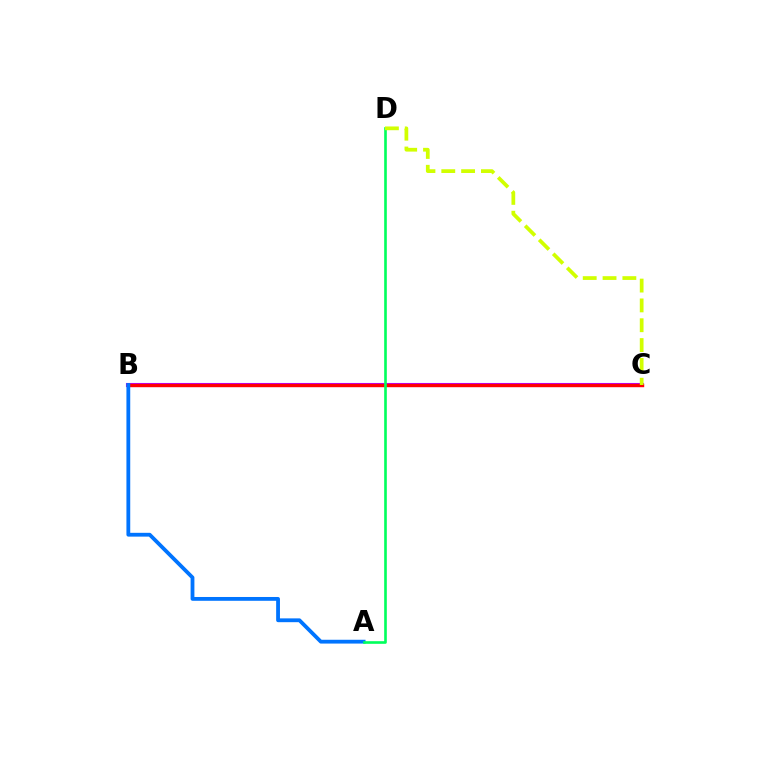{('B', 'C'): [{'color': '#b900ff', 'line_style': 'solid', 'thickness': 2.94}, {'color': '#ff0000', 'line_style': 'solid', 'thickness': 2.41}], ('A', 'B'): [{'color': '#0074ff', 'line_style': 'solid', 'thickness': 2.74}], ('A', 'D'): [{'color': '#00ff5c', 'line_style': 'solid', 'thickness': 1.9}], ('C', 'D'): [{'color': '#d1ff00', 'line_style': 'dashed', 'thickness': 2.69}]}